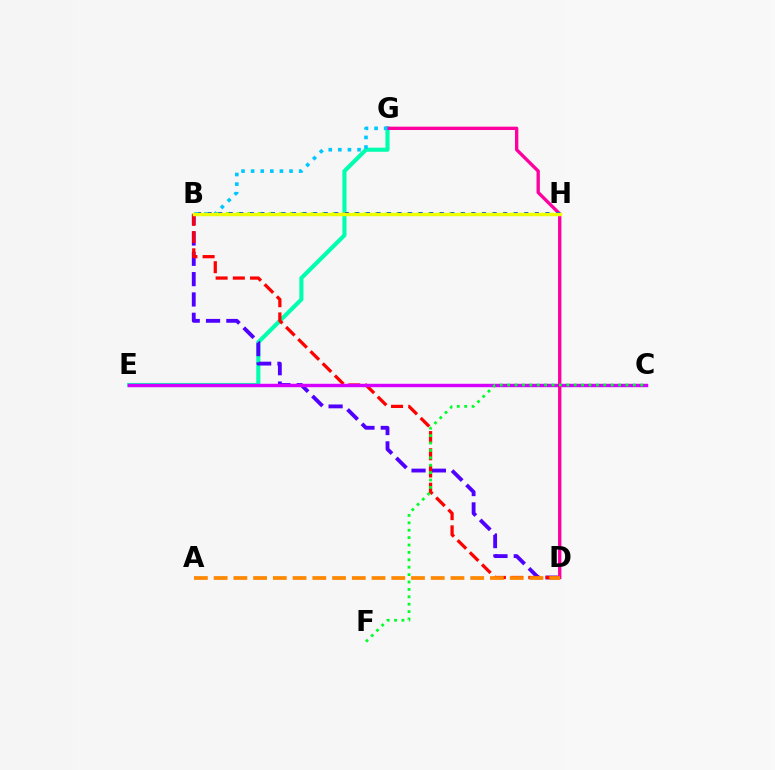{('E', 'G'): [{'color': '#00ffaf', 'line_style': 'solid', 'thickness': 2.96}], ('B', 'D'): [{'color': '#4f00ff', 'line_style': 'dashed', 'thickness': 2.76}, {'color': '#ff0000', 'line_style': 'dashed', 'thickness': 2.34}], ('B', 'H'): [{'color': '#66ff00', 'line_style': 'dotted', 'thickness': 2.89}, {'color': '#003fff', 'line_style': 'dotted', 'thickness': 2.87}, {'color': '#eeff00', 'line_style': 'solid', 'thickness': 2.48}], ('C', 'E'): [{'color': '#d600ff', 'line_style': 'solid', 'thickness': 2.46}], ('D', 'G'): [{'color': '#ff00a0', 'line_style': 'solid', 'thickness': 2.4}], ('A', 'D'): [{'color': '#ff8800', 'line_style': 'dashed', 'thickness': 2.68}], ('C', 'F'): [{'color': '#00ff27', 'line_style': 'dotted', 'thickness': 2.01}], ('B', 'G'): [{'color': '#00c7ff', 'line_style': 'dotted', 'thickness': 2.61}]}